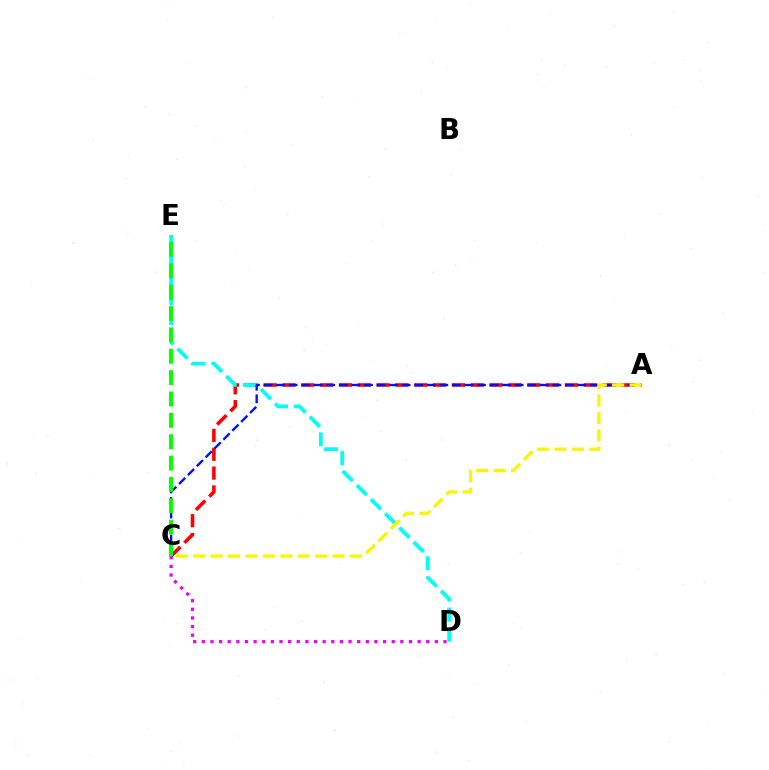{('A', 'C'): [{'color': '#ff0000', 'line_style': 'dashed', 'thickness': 2.56}, {'color': '#0010ff', 'line_style': 'dashed', 'thickness': 1.71}, {'color': '#fcf500', 'line_style': 'dashed', 'thickness': 2.37}], ('D', 'E'): [{'color': '#00fff6', 'line_style': 'dashed', 'thickness': 2.73}], ('C', 'E'): [{'color': '#08ff00', 'line_style': 'dashed', 'thickness': 2.9}], ('C', 'D'): [{'color': '#ee00ff', 'line_style': 'dotted', 'thickness': 2.35}]}